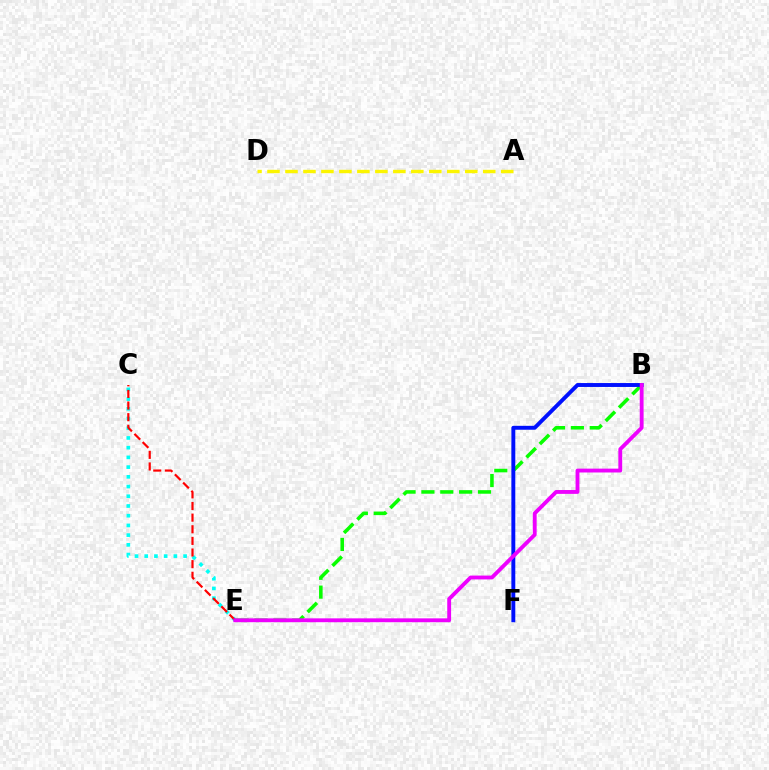{('B', 'E'): [{'color': '#08ff00', 'line_style': 'dashed', 'thickness': 2.56}, {'color': '#ee00ff', 'line_style': 'solid', 'thickness': 2.77}], ('B', 'F'): [{'color': '#0010ff', 'line_style': 'solid', 'thickness': 2.82}], ('C', 'E'): [{'color': '#00fff6', 'line_style': 'dotted', 'thickness': 2.64}, {'color': '#ff0000', 'line_style': 'dashed', 'thickness': 1.58}], ('A', 'D'): [{'color': '#fcf500', 'line_style': 'dashed', 'thickness': 2.44}]}